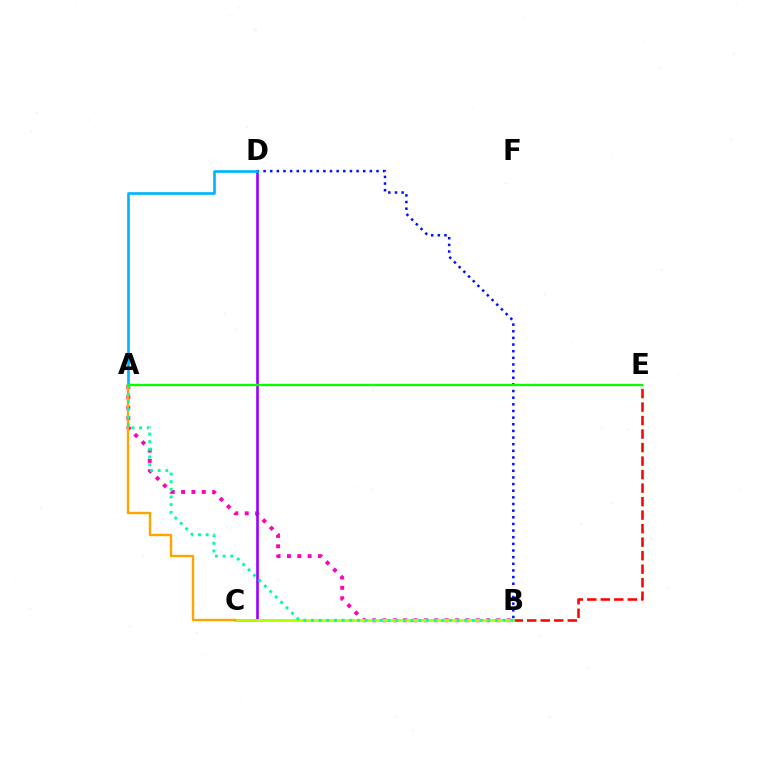{('B', 'E'): [{'color': '#ff0000', 'line_style': 'dashed', 'thickness': 1.84}], ('A', 'B'): [{'color': '#ff00bd', 'line_style': 'dotted', 'thickness': 2.81}, {'color': '#00ff9d', 'line_style': 'dotted', 'thickness': 2.08}], ('C', 'D'): [{'color': '#9b00ff', 'line_style': 'solid', 'thickness': 1.9}], ('B', 'C'): [{'color': '#b3ff00', 'line_style': 'solid', 'thickness': 2.06}], ('A', 'C'): [{'color': '#ffa500', 'line_style': 'solid', 'thickness': 1.71}], ('B', 'D'): [{'color': '#0010ff', 'line_style': 'dotted', 'thickness': 1.81}], ('A', 'D'): [{'color': '#00b5ff', 'line_style': 'solid', 'thickness': 1.91}], ('A', 'E'): [{'color': '#08ff00', 'line_style': 'solid', 'thickness': 1.66}]}